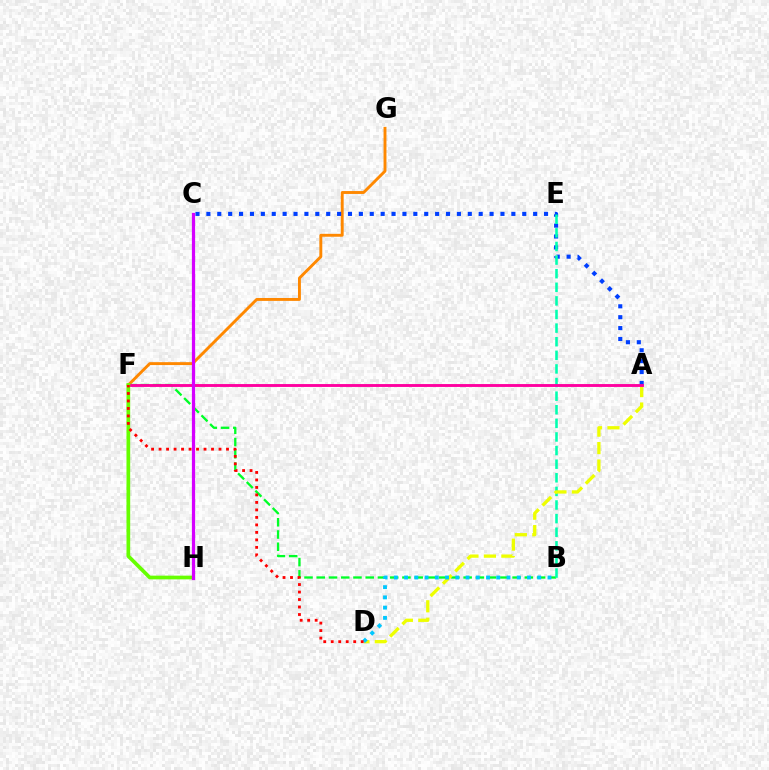{('F', 'G'): [{'color': '#ff8800', 'line_style': 'solid', 'thickness': 2.09}], ('B', 'F'): [{'color': '#00ff27', 'line_style': 'dashed', 'thickness': 1.66}], ('A', 'C'): [{'color': '#003fff', 'line_style': 'dotted', 'thickness': 2.96}], ('B', 'E'): [{'color': '#00ffaf', 'line_style': 'dashed', 'thickness': 1.85}], ('A', 'D'): [{'color': '#eeff00', 'line_style': 'dashed', 'thickness': 2.37}], ('C', 'H'): [{'color': '#4f00ff', 'line_style': 'solid', 'thickness': 2.08}, {'color': '#d600ff', 'line_style': 'solid', 'thickness': 2.32}], ('A', 'F'): [{'color': '#ff00a0', 'line_style': 'solid', 'thickness': 2.08}], ('B', 'D'): [{'color': '#00c7ff', 'line_style': 'dotted', 'thickness': 2.78}], ('F', 'H'): [{'color': '#66ff00', 'line_style': 'solid', 'thickness': 2.67}], ('D', 'F'): [{'color': '#ff0000', 'line_style': 'dotted', 'thickness': 2.04}]}